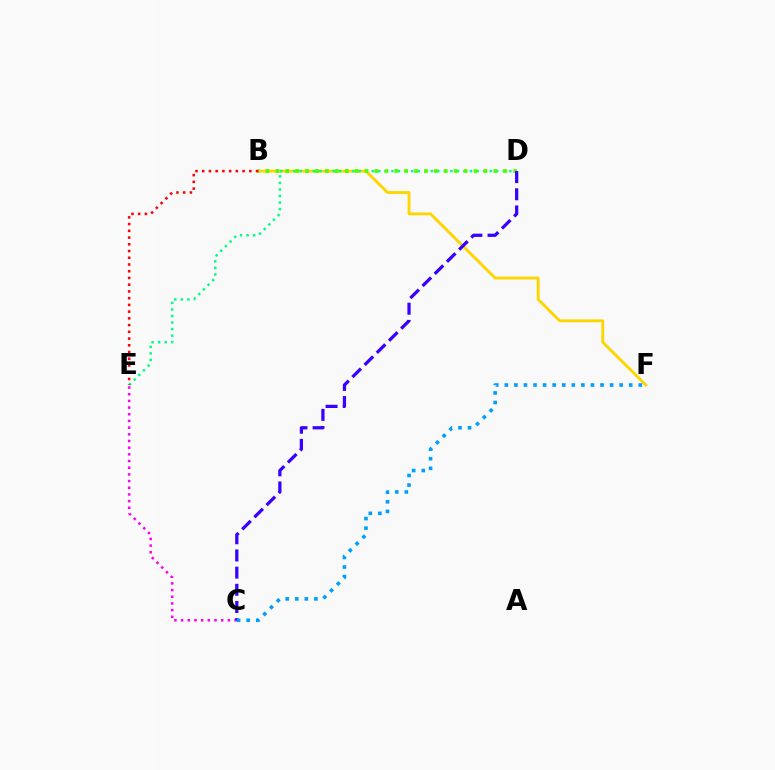{('C', 'E'): [{'color': '#ff00ed', 'line_style': 'dotted', 'thickness': 1.81}], ('B', 'F'): [{'color': '#ffd500', 'line_style': 'solid', 'thickness': 2.07}], ('D', 'E'): [{'color': '#00ff86', 'line_style': 'dotted', 'thickness': 1.78}], ('B', 'D'): [{'color': '#4fff00', 'line_style': 'dotted', 'thickness': 2.69}], ('B', 'E'): [{'color': '#ff0000', 'line_style': 'dotted', 'thickness': 1.83}], ('C', 'D'): [{'color': '#3700ff', 'line_style': 'dashed', 'thickness': 2.33}], ('C', 'F'): [{'color': '#009eff', 'line_style': 'dotted', 'thickness': 2.6}]}